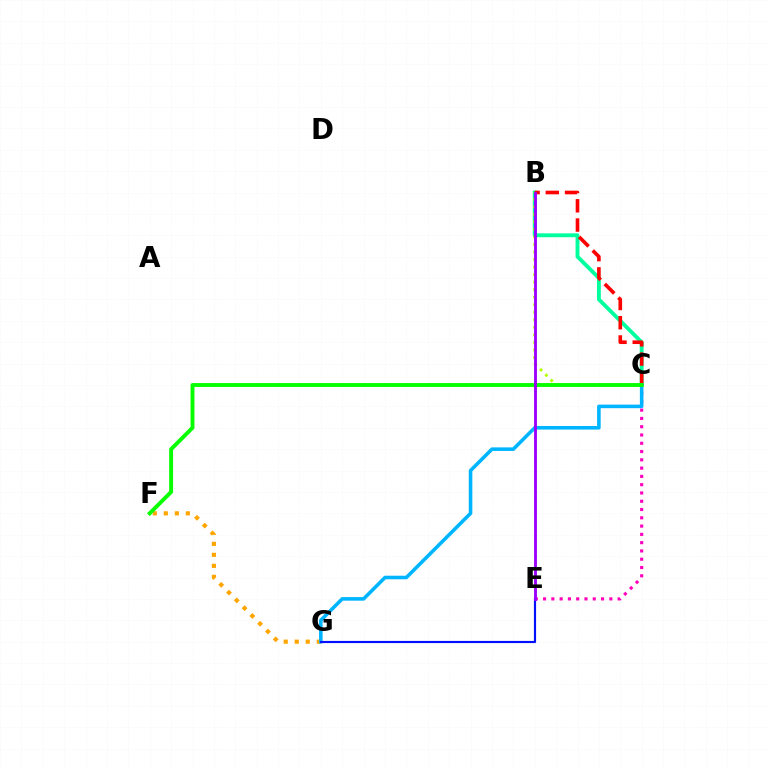{('B', 'C'): [{'color': '#00ff9d', 'line_style': 'solid', 'thickness': 2.78}, {'color': '#ff0000', 'line_style': 'dashed', 'thickness': 2.61}, {'color': '#b3ff00', 'line_style': 'dotted', 'thickness': 2.05}], ('F', 'G'): [{'color': '#ffa500', 'line_style': 'dotted', 'thickness': 2.99}], ('C', 'E'): [{'color': '#ff00bd', 'line_style': 'dotted', 'thickness': 2.25}], ('C', 'G'): [{'color': '#00b5ff', 'line_style': 'solid', 'thickness': 2.57}], ('C', 'F'): [{'color': '#08ff00', 'line_style': 'solid', 'thickness': 2.81}], ('E', 'G'): [{'color': '#0010ff', 'line_style': 'solid', 'thickness': 1.56}], ('B', 'E'): [{'color': '#9b00ff', 'line_style': 'solid', 'thickness': 2.06}]}